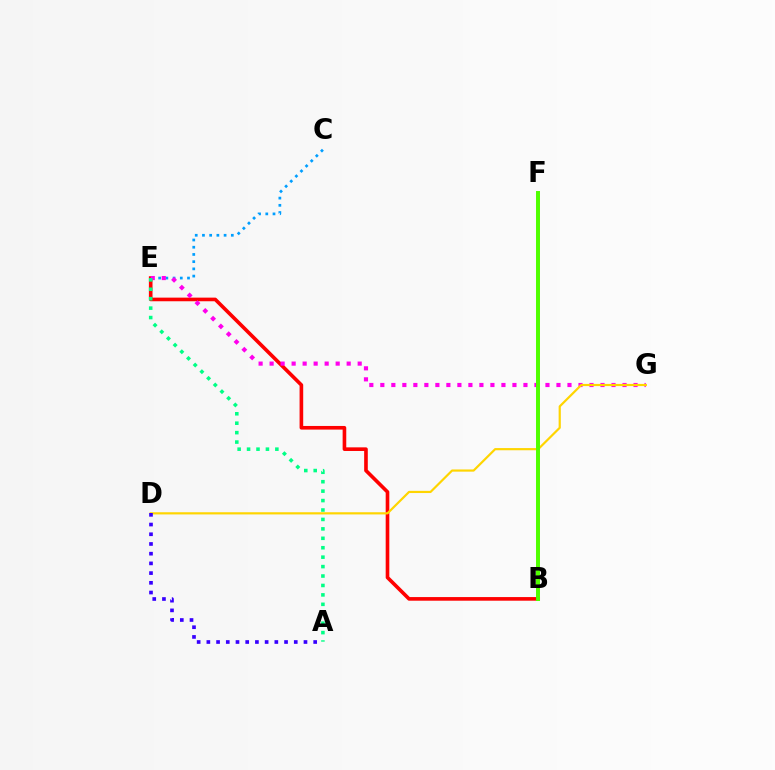{('B', 'E'): [{'color': '#ff0000', 'line_style': 'solid', 'thickness': 2.61}], ('C', 'E'): [{'color': '#009eff', 'line_style': 'dotted', 'thickness': 1.96}], ('E', 'G'): [{'color': '#ff00ed', 'line_style': 'dotted', 'thickness': 2.99}], ('D', 'G'): [{'color': '#ffd500', 'line_style': 'solid', 'thickness': 1.57}], ('B', 'F'): [{'color': '#4fff00', 'line_style': 'solid', 'thickness': 2.85}], ('A', 'D'): [{'color': '#3700ff', 'line_style': 'dotted', 'thickness': 2.64}], ('A', 'E'): [{'color': '#00ff86', 'line_style': 'dotted', 'thickness': 2.56}]}